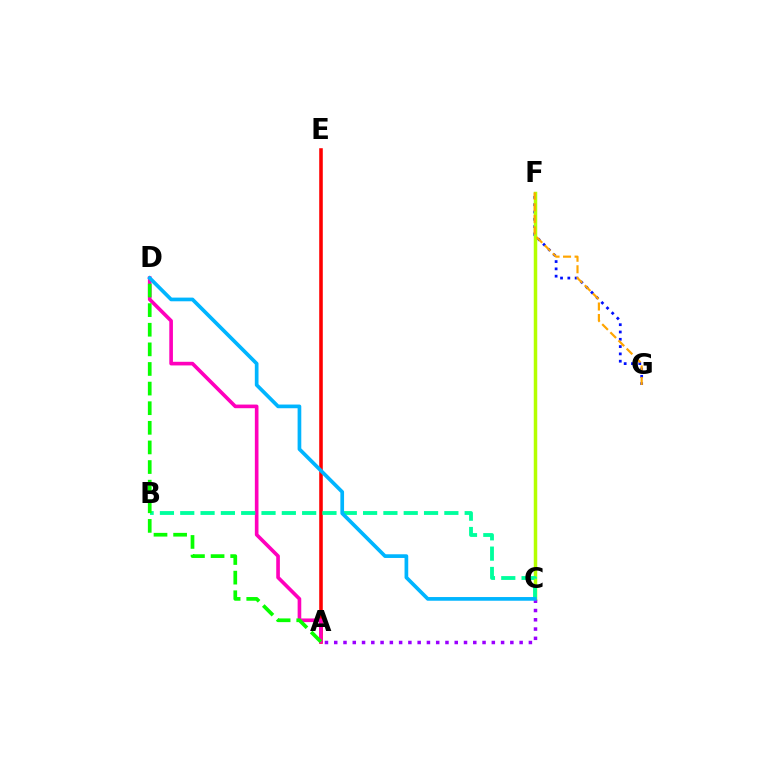{('A', 'E'): [{'color': '#ff0000', 'line_style': 'solid', 'thickness': 2.57}], ('F', 'G'): [{'color': '#0010ff', 'line_style': 'dotted', 'thickness': 1.98}, {'color': '#ffa500', 'line_style': 'dashed', 'thickness': 1.57}], ('A', 'D'): [{'color': '#ff00bd', 'line_style': 'solid', 'thickness': 2.62}, {'color': '#08ff00', 'line_style': 'dashed', 'thickness': 2.66}], ('C', 'F'): [{'color': '#b3ff00', 'line_style': 'solid', 'thickness': 2.51}], ('B', 'C'): [{'color': '#00ff9d', 'line_style': 'dashed', 'thickness': 2.76}], ('A', 'C'): [{'color': '#9b00ff', 'line_style': 'dotted', 'thickness': 2.52}], ('C', 'D'): [{'color': '#00b5ff', 'line_style': 'solid', 'thickness': 2.66}]}